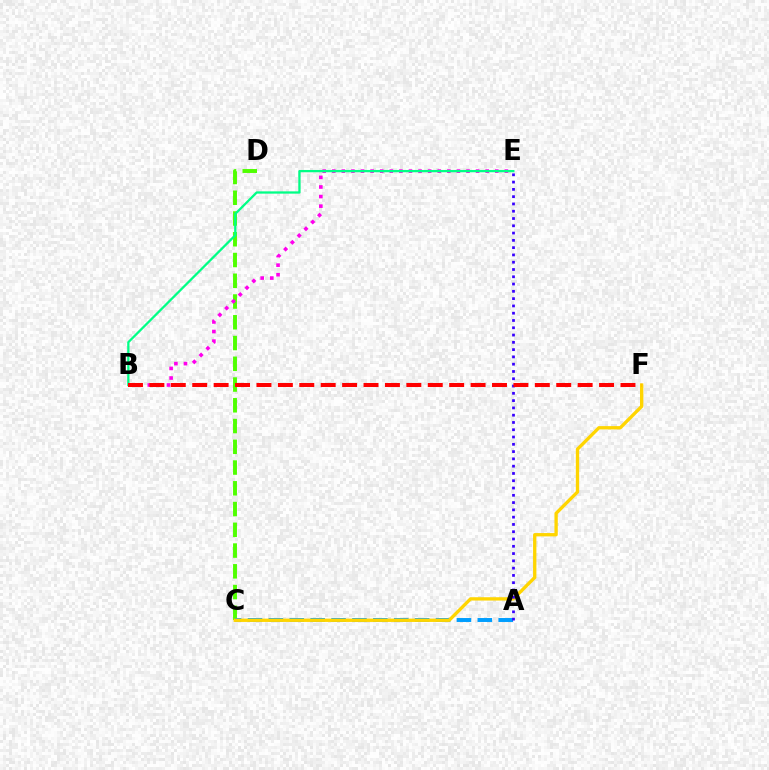{('C', 'D'): [{'color': '#4fff00', 'line_style': 'dashed', 'thickness': 2.82}], ('A', 'C'): [{'color': '#009eff', 'line_style': 'dashed', 'thickness': 2.84}], ('B', 'E'): [{'color': '#ff00ed', 'line_style': 'dotted', 'thickness': 2.61}, {'color': '#00ff86', 'line_style': 'solid', 'thickness': 1.64}], ('C', 'F'): [{'color': '#ffd500', 'line_style': 'solid', 'thickness': 2.39}], ('A', 'E'): [{'color': '#3700ff', 'line_style': 'dotted', 'thickness': 1.98}], ('B', 'F'): [{'color': '#ff0000', 'line_style': 'dashed', 'thickness': 2.91}]}